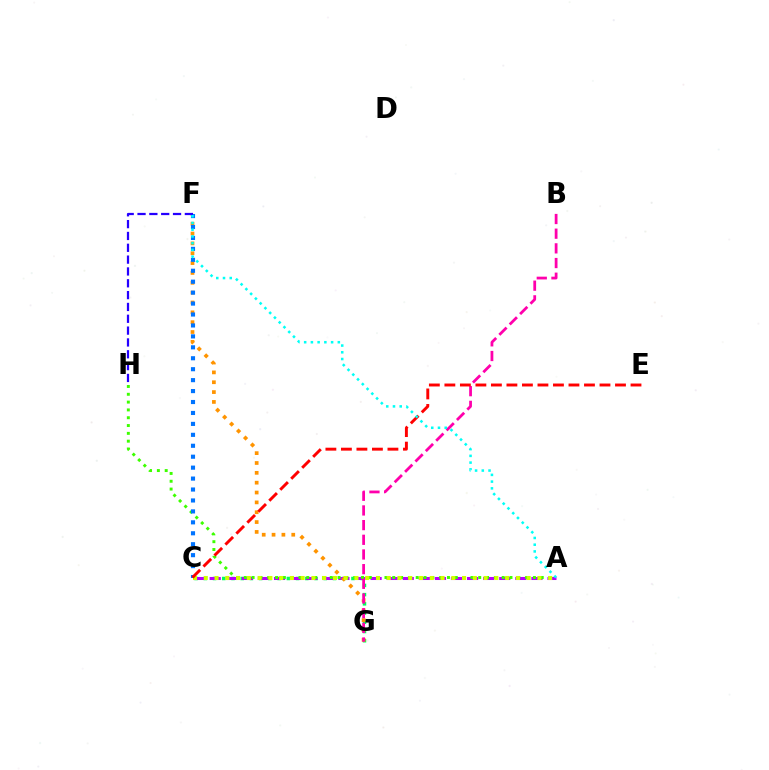{('C', 'G'): [{'color': '#00ff5c', 'line_style': 'dotted', 'thickness': 2.51}], ('A', 'C'): [{'color': '#b900ff', 'line_style': 'dashed', 'thickness': 2.19}, {'color': '#d1ff00', 'line_style': 'dotted', 'thickness': 2.92}], ('A', 'H'): [{'color': '#3dff00', 'line_style': 'dotted', 'thickness': 2.12}], ('F', 'G'): [{'color': '#ff9400', 'line_style': 'dotted', 'thickness': 2.68}], ('C', 'F'): [{'color': '#0074ff', 'line_style': 'dotted', 'thickness': 2.97}], ('B', 'G'): [{'color': '#ff00ac', 'line_style': 'dashed', 'thickness': 1.99}], ('F', 'H'): [{'color': '#2500ff', 'line_style': 'dashed', 'thickness': 1.61}], ('C', 'E'): [{'color': '#ff0000', 'line_style': 'dashed', 'thickness': 2.11}], ('A', 'F'): [{'color': '#00fff6', 'line_style': 'dotted', 'thickness': 1.83}]}